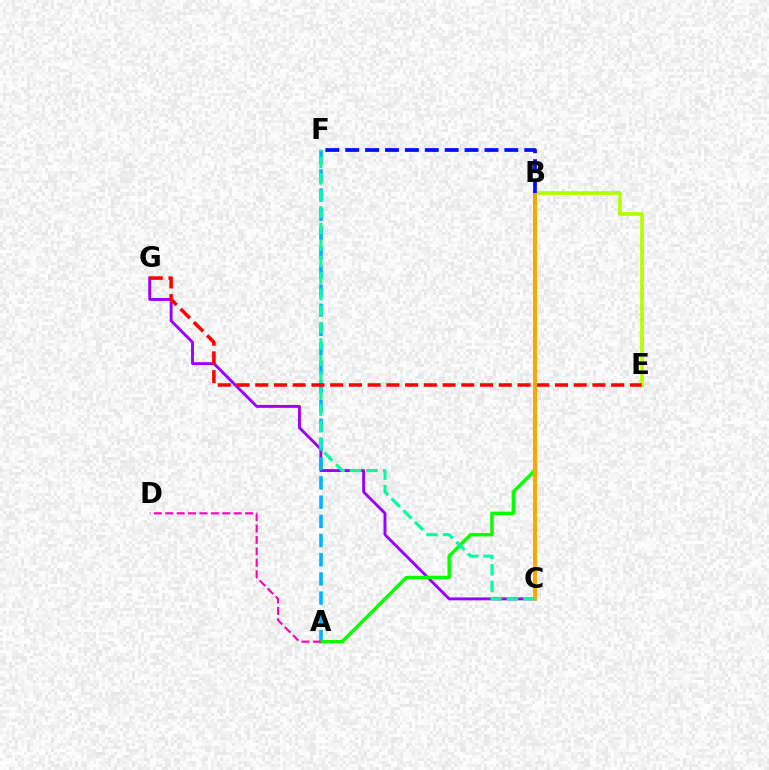{('C', 'G'): [{'color': '#9b00ff', 'line_style': 'solid', 'thickness': 2.08}], ('B', 'E'): [{'color': '#b3ff00', 'line_style': 'solid', 'thickness': 2.68}], ('A', 'F'): [{'color': '#00b5ff', 'line_style': 'dashed', 'thickness': 2.61}], ('E', 'G'): [{'color': '#ff0000', 'line_style': 'dashed', 'thickness': 2.55}], ('A', 'B'): [{'color': '#08ff00', 'line_style': 'solid', 'thickness': 2.48}], ('B', 'C'): [{'color': '#ffa500', 'line_style': 'solid', 'thickness': 2.83}], ('C', 'F'): [{'color': '#00ff9d', 'line_style': 'dashed', 'thickness': 2.24}], ('B', 'F'): [{'color': '#0010ff', 'line_style': 'dashed', 'thickness': 2.7}], ('A', 'D'): [{'color': '#ff00bd', 'line_style': 'dashed', 'thickness': 1.55}]}